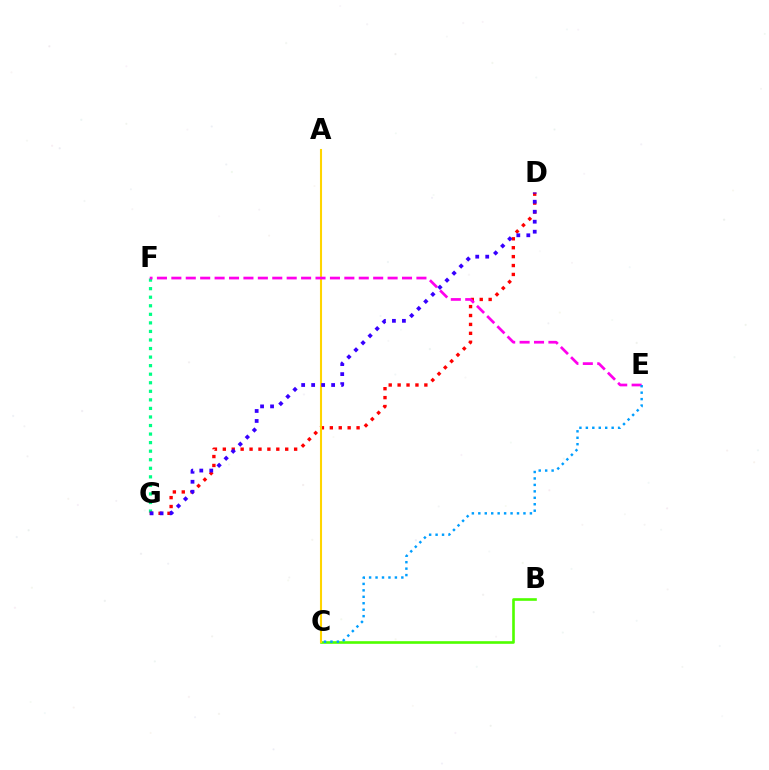{('B', 'C'): [{'color': '#4fff00', 'line_style': 'solid', 'thickness': 1.89}], ('F', 'G'): [{'color': '#00ff86', 'line_style': 'dotted', 'thickness': 2.32}], ('D', 'G'): [{'color': '#ff0000', 'line_style': 'dotted', 'thickness': 2.42}, {'color': '#3700ff', 'line_style': 'dotted', 'thickness': 2.71}], ('A', 'C'): [{'color': '#ffd500', 'line_style': 'solid', 'thickness': 1.51}], ('E', 'F'): [{'color': '#ff00ed', 'line_style': 'dashed', 'thickness': 1.96}], ('C', 'E'): [{'color': '#009eff', 'line_style': 'dotted', 'thickness': 1.75}]}